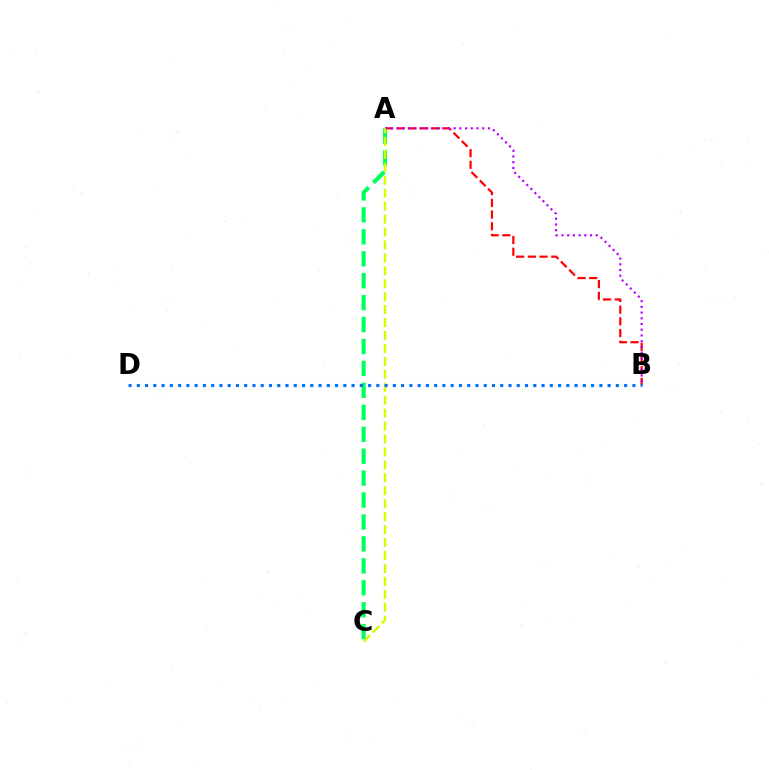{('A', 'B'): [{'color': '#ff0000', 'line_style': 'dashed', 'thickness': 1.59}, {'color': '#b900ff', 'line_style': 'dotted', 'thickness': 1.55}], ('A', 'C'): [{'color': '#00ff5c', 'line_style': 'dashed', 'thickness': 2.98}, {'color': '#d1ff00', 'line_style': 'dashed', 'thickness': 1.76}], ('B', 'D'): [{'color': '#0074ff', 'line_style': 'dotted', 'thickness': 2.24}]}